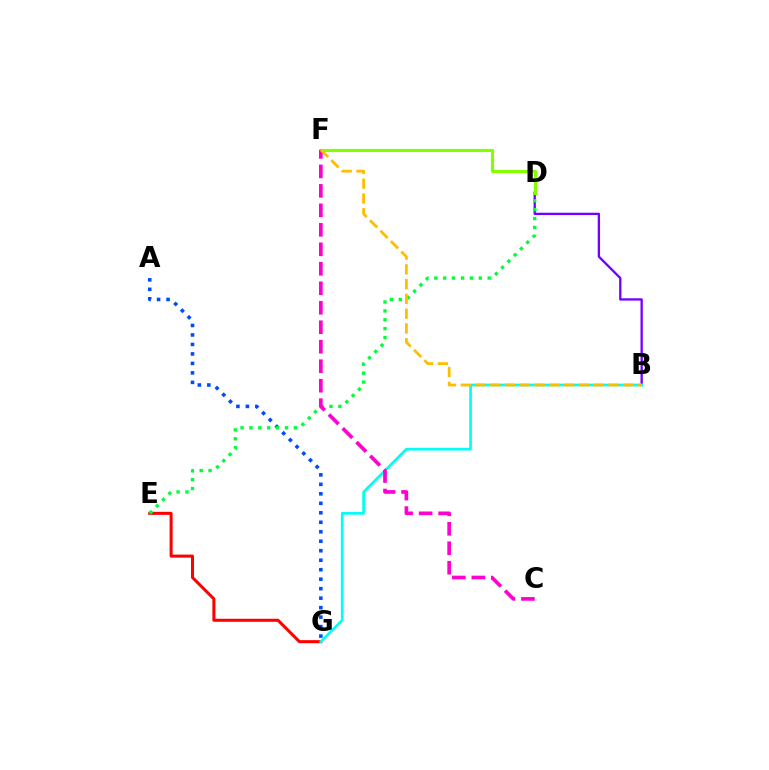{('A', 'G'): [{'color': '#004bff', 'line_style': 'dotted', 'thickness': 2.58}], ('E', 'G'): [{'color': '#ff0000', 'line_style': 'solid', 'thickness': 2.18}], ('B', 'D'): [{'color': '#7200ff', 'line_style': 'solid', 'thickness': 1.67}], ('B', 'G'): [{'color': '#00fff6', 'line_style': 'solid', 'thickness': 1.95}], ('D', 'E'): [{'color': '#00ff39', 'line_style': 'dotted', 'thickness': 2.42}], ('D', 'F'): [{'color': '#84ff00', 'line_style': 'solid', 'thickness': 2.25}], ('C', 'F'): [{'color': '#ff00cf', 'line_style': 'dashed', 'thickness': 2.65}], ('B', 'F'): [{'color': '#ffbd00', 'line_style': 'dashed', 'thickness': 2.01}]}